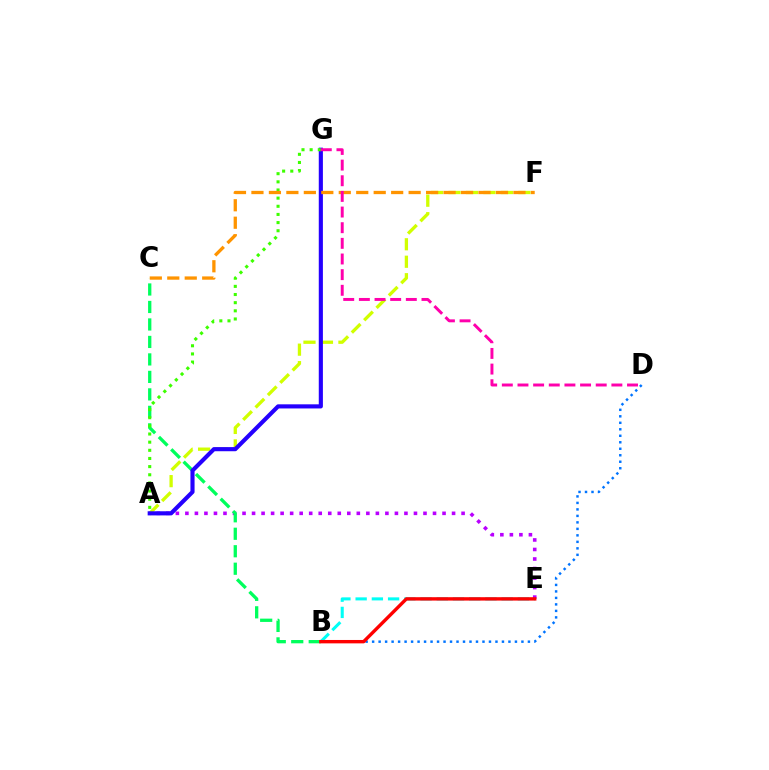{('A', 'E'): [{'color': '#b900ff', 'line_style': 'dotted', 'thickness': 2.59}], ('B', 'C'): [{'color': '#00ff5c', 'line_style': 'dashed', 'thickness': 2.37}], ('A', 'F'): [{'color': '#d1ff00', 'line_style': 'dashed', 'thickness': 2.37}], ('A', 'G'): [{'color': '#2500ff', 'line_style': 'solid', 'thickness': 2.97}, {'color': '#3dff00', 'line_style': 'dotted', 'thickness': 2.21}], ('B', 'D'): [{'color': '#0074ff', 'line_style': 'dotted', 'thickness': 1.76}], ('B', 'E'): [{'color': '#00fff6', 'line_style': 'dashed', 'thickness': 2.2}, {'color': '#ff0000', 'line_style': 'solid', 'thickness': 2.44}], ('C', 'F'): [{'color': '#ff9400', 'line_style': 'dashed', 'thickness': 2.37}], ('D', 'G'): [{'color': '#ff00ac', 'line_style': 'dashed', 'thickness': 2.13}]}